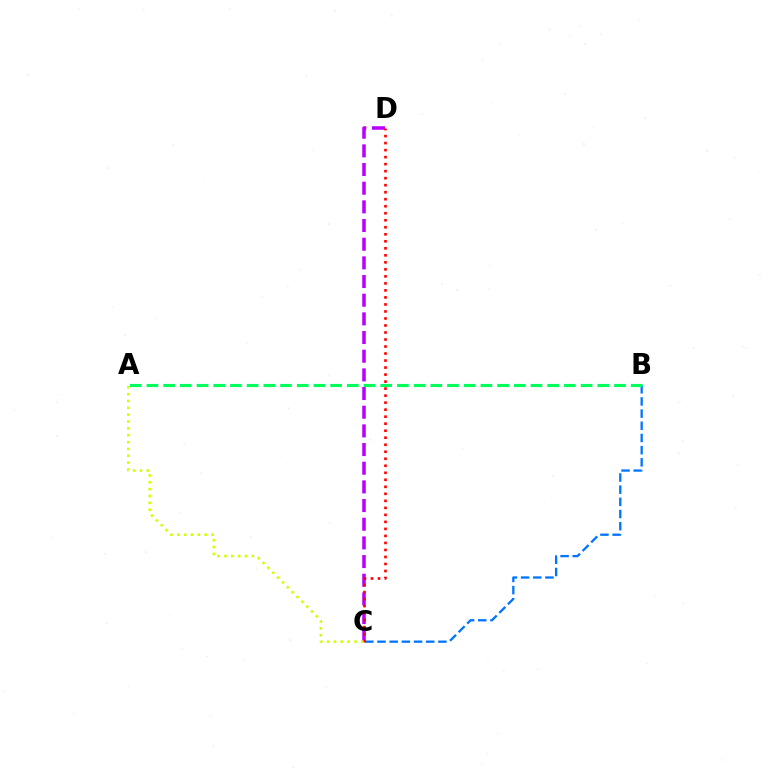{('C', 'D'): [{'color': '#b900ff', 'line_style': 'dashed', 'thickness': 2.54}, {'color': '#ff0000', 'line_style': 'dotted', 'thickness': 1.91}], ('B', 'C'): [{'color': '#0074ff', 'line_style': 'dashed', 'thickness': 1.65}], ('A', 'B'): [{'color': '#00ff5c', 'line_style': 'dashed', 'thickness': 2.27}], ('A', 'C'): [{'color': '#d1ff00', 'line_style': 'dotted', 'thickness': 1.86}]}